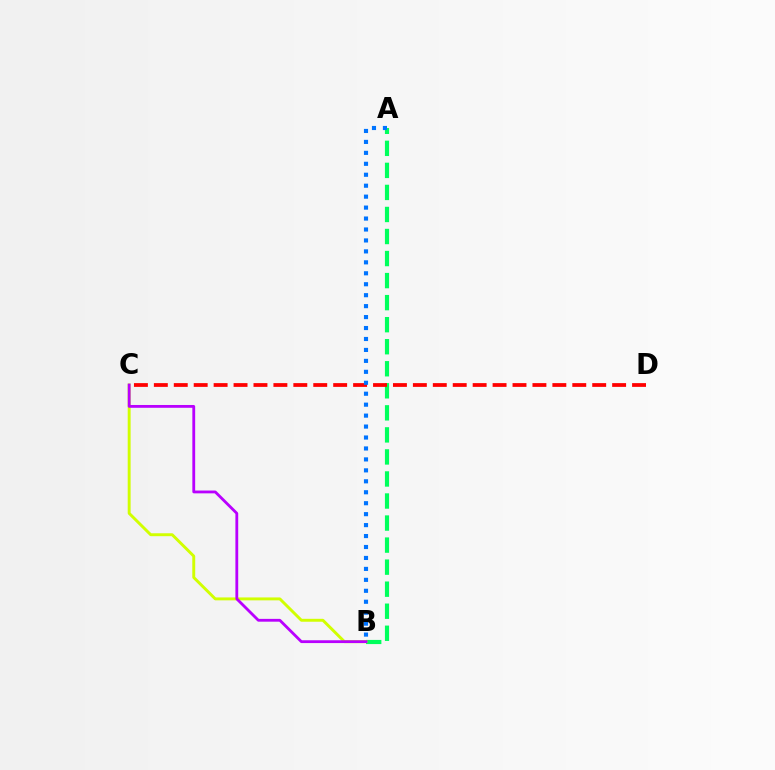{('A', 'B'): [{'color': '#00ff5c', 'line_style': 'dashed', 'thickness': 2.99}, {'color': '#0074ff', 'line_style': 'dotted', 'thickness': 2.97}], ('B', 'C'): [{'color': '#d1ff00', 'line_style': 'solid', 'thickness': 2.1}, {'color': '#b900ff', 'line_style': 'solid', 'thickness': 2.02}], ('C', 'D'): [{'color': '#ff0000', 'line_style': 'dashed', 'thickness': 2.71}]}